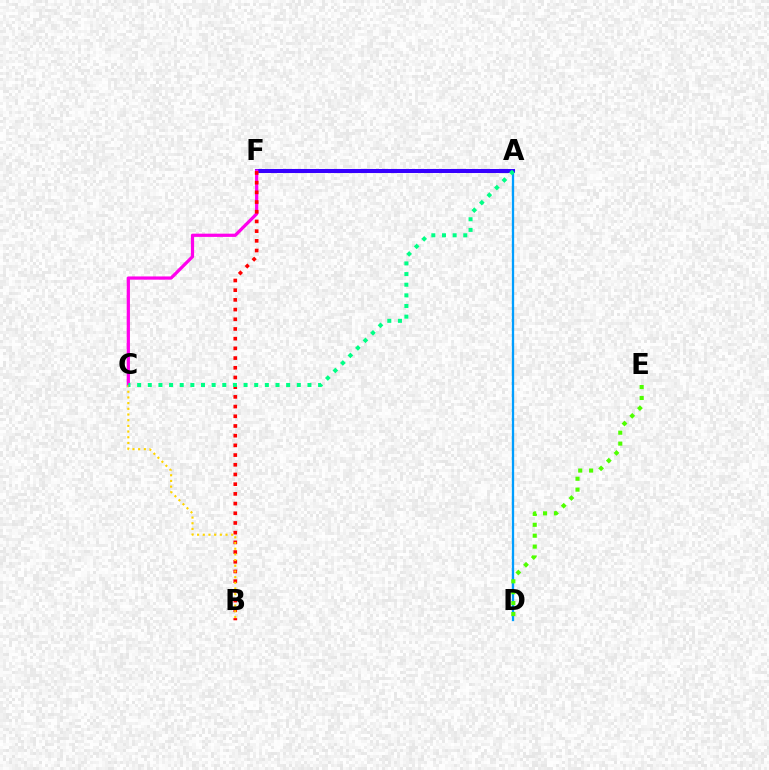{('A', 'D'): [{'color': '#009eff', 'line_style': 'solid', 'thickness': 1.66}], ('D', 'E'): [{'color': '#4fff00', 'line_style': 'dotted', 'thickness': 2.96}], ('A', 'F'): [{'color': '#3700ff', 'line_style': 'solid', 'thickness': 2.92}], ('C', 'F'): [{'color': '#ff00ed', 'line_style': 'solid', 'thickness': 2.33}], ('B', 'F'): [{'color': '#ff0000', 'line_style': 'dotted', 'thickness': 2.64}], ('B', 'C'): [{'color': '#ffd500', 'line_style': 'dotted', 'thickness': 1.55}], ('A', 'C'): [{'color': '#00ff86', 'line_style': 'dotted', 'thickness': 2.89}]}